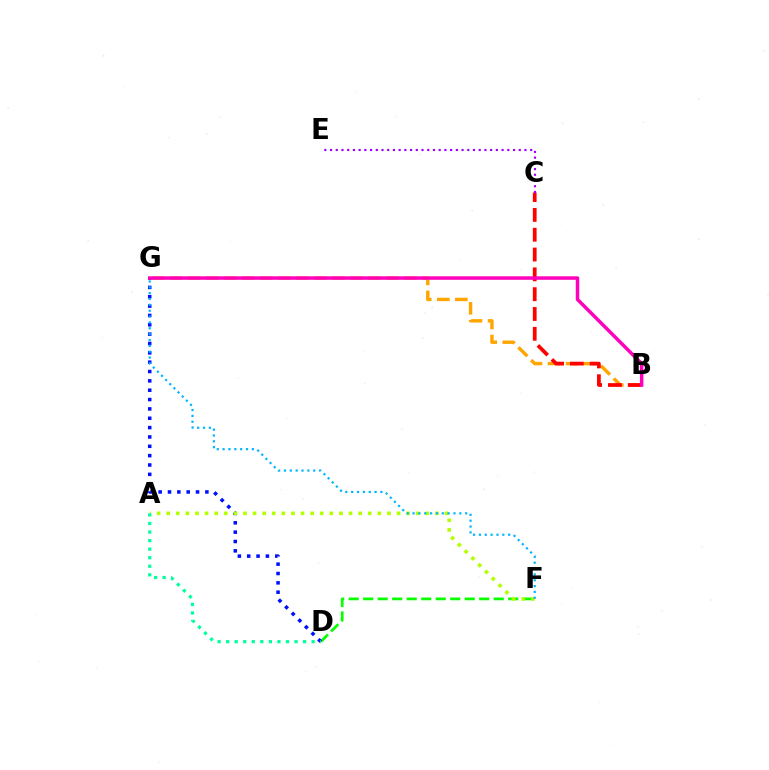{('D', 'F'): [{'color': '#08ff00', 'line_style': 'dashed', 'thickness': 1.97}], ('D', 'G'): [{'color': '#0010ff', 'line_style': 'dotted', 'thickness': 2.54}], ('A', 'F'): [{'color': '#b3ff00', 'line_style': 'dotted', 'thickness': 2.61}], ('B', 'G'): [{'color': '#ffa500', 'line_style': 'dashed', 'thickness': 2.45}, {'color': '#ff00bd', 'line_style': 'solid', 'thickness': 2.5}], ('B', 'C'): [{'color': '#ff0000', 'line_style': 'dashed', 'thickness': 2.69}], ('A', 'D'): [{'color': '#00ff9d', 'line_style': 'dotted', 'thickness': 2.32}], ('C', 'E'): [{'color': '#9b00ff', 'line_style': 'dotted', 'thickness': 1.55}], ('F', 'G'): [{'color': '#00b5ff', 'line_style': 'dotted', 'thickness': 1.59}]}